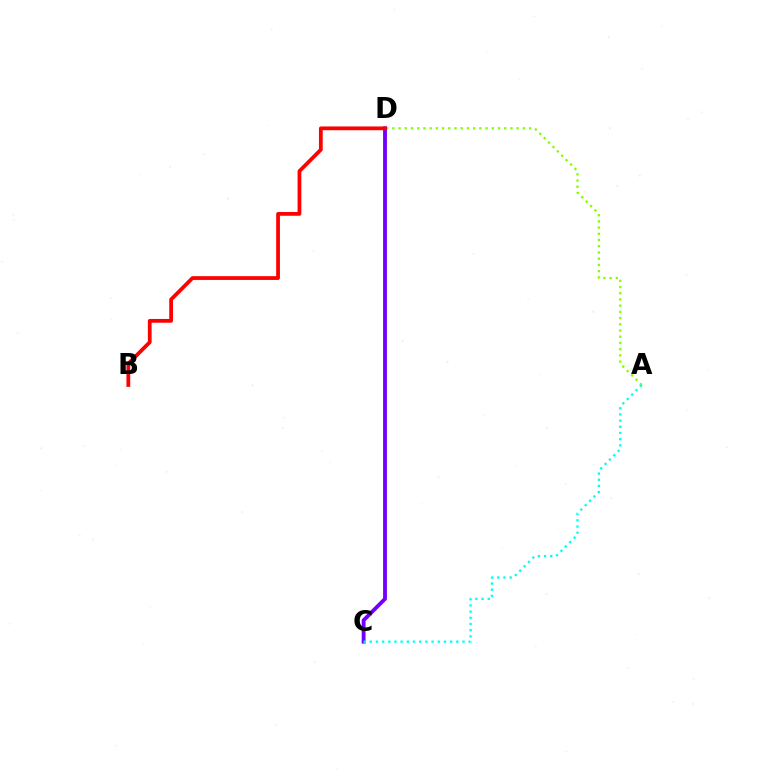{('A', 'D'): [{'color': '#84ff00', 'line_style': 'dotted', 'thickness': 1.69}], ('C', 'D'): [{'color': '#7200ff', 'line_style': 'solid', 'thickness': 2.76}], ('A', 'C'): [{'color': '#00fff6', 'line_style': 'dotted', 'thickness': 1.68}], ('B', 'D'): [{'color': '#ff0000', 'line_style': 'solid', 'thickness': 2.71}]}